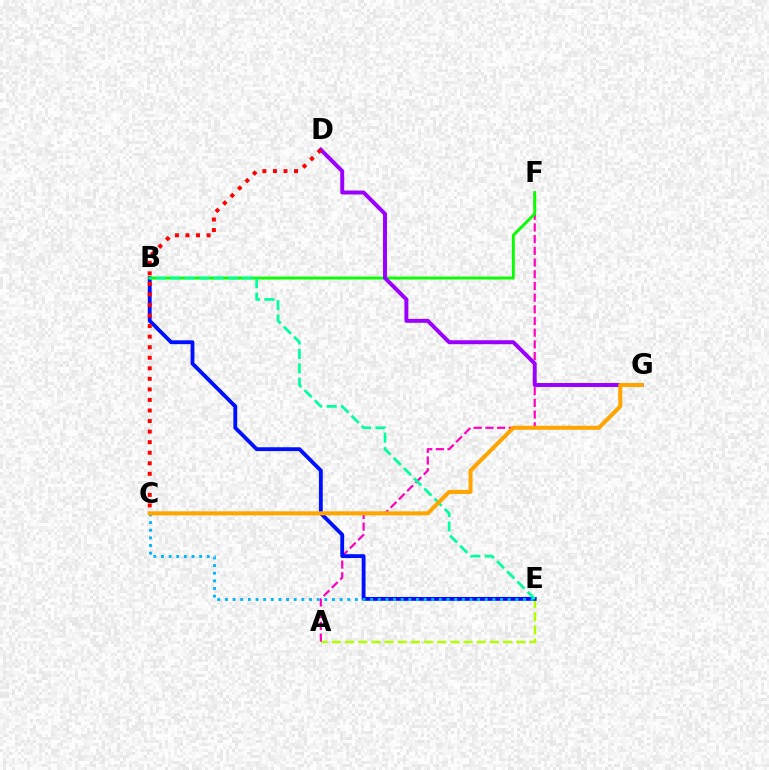{('A', 'E'): [{'color': '#b3ff00', 'line_style': 'dashed', 'thickness': 1.79}], ('A', 'F'): [{'color': '#ff00bd', 'line_style': 'dashed', 'thickness': 1.59}], ('B', 'E'): [{'color': '#0010ff', 'line_style': 'solid', 'thickness': 2.77}, {'color': '#00ff9d', 'line_style': 'dashed', 'thickness': 1.96}], ('B', 'F'): [{'color': '#08ff00', 'line_style': 'solid', 'thickness': 2.09}], ('C', 'E'): [{'color': '#00b5ff', 'line_style': 'dotted', 'thickness': 2.08}], ('D', 'G'): [{'color': '#9b00ff', 'line_style': 'solid', 'thickness': 2.85}], ('C', 'G'): [{'color': '#ffa500', 'line_style': 'solid', 'thickness': 2.9}], ('C', 'D'): [{'color': '#ff0000', 'line_style': 'dotted', 'thickness': 2.87}]}